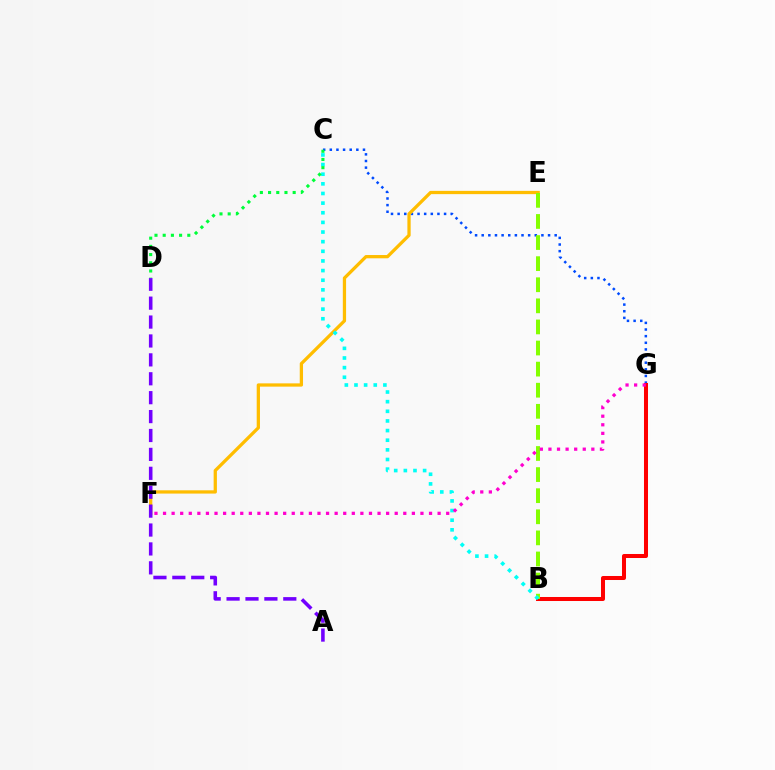{('C', 'G'): [{'color': '#004bff', 'line_style': 'dotted', 'thickness': 1.8}], ('E', 'F'): [{'color': '#ffbd00', 'line_style': 'solid', 'thickness': 2.35}], ('B', 'G'): [{'color': '#ff0000', 'line_style': 'solid', 'thickness': 2.89}], ('B', 'E'): [{'color': '#84ff00', 'line_style': 'dashed', 'thickness': 2.87}], ('B', 'C'): [{'color': '#00fff6', 'line_style': 'dotted', 'thickness': 2.62}], ('F', 'G'): [{'color': '#ff00cf', 'line_style': 'dotted', 'thickness': 2.33}], ('A', 'D'): [{'color': '#7200ff', 'line_style': 'dashed', 'thickness': 2.57}], ('C', 'D'): [{'color': '#00ff39', 'line_style': 'dotted', 'thickness': 2.23}]}